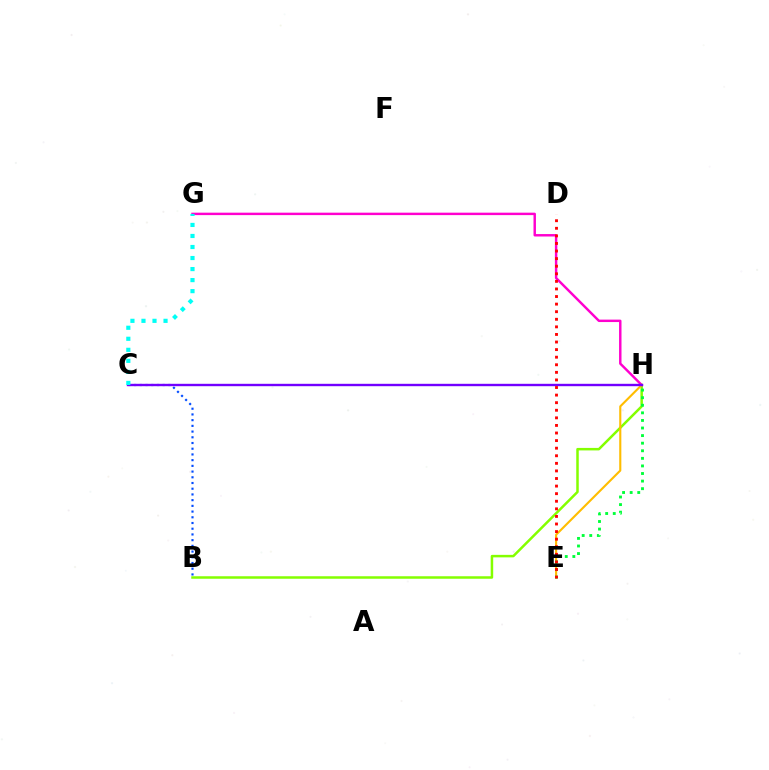{('B', 'H'): [{'color': '#84ff00', 'line_style': 'solid', 'thickness': 1.8}], ('G', 'H'): [{'color': '#ff00cf', 'line_style': 'solid', 'thickness': 1.76}], ('E', 'H'): [{'color': '#ffbd00', 'line_style': 'solid', 'thickness': 1.52}, {'color': '#00ff39', 'line_style': 'dotted', 'thickness': 2.06}], ('B', 'C'): [{'color': '#004bff', 'line_style': 'dotted', 'thickness': 1.55}], ('C', 'H'): [{'color': '#7200ff', 'line_style': 'solid', 'thickness': 1.72}], ('C', 'G'): [{'color': '#00fff6', 'line_style': 'dotted', 'thickness': 3.0}], ('D', 'E'): [{'color': '#ff0000', 'line_style': 'dotted', 'thickness': 2.06}]}